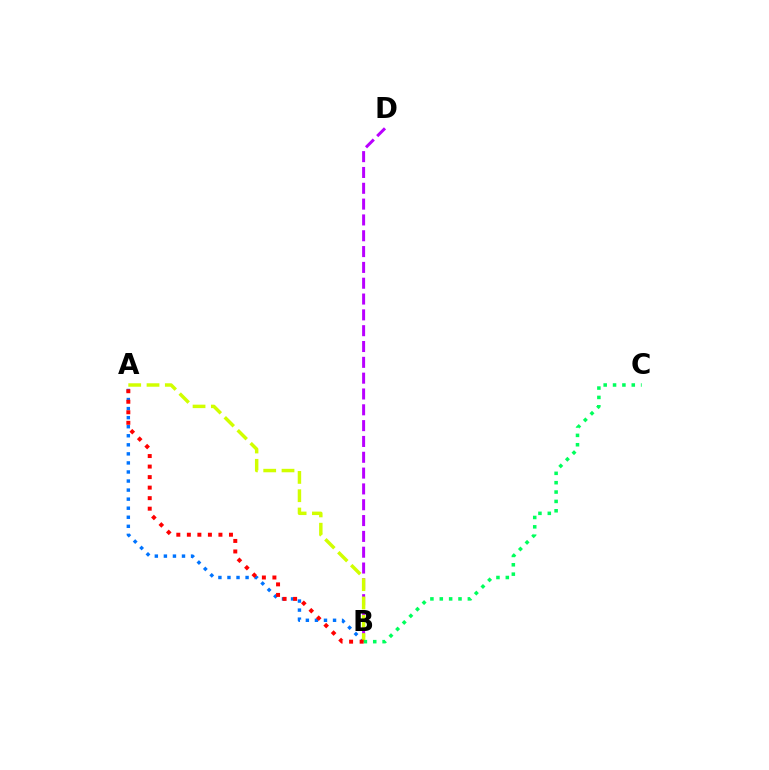{('A', 'B'): [{'color': '#0074ff', 'line_style': 'dotted', 'thickness': 2.46}, {'color': '#d1ff00', 'line_style': 'dashed', 'thickness': 2.49}, {'color': '#ff0000', 'line_style': 'dotted', 'thickness': 2.86}], ('B', 'D'): [{'color': '#b900ff', 'line_style': 'dashed', 'thickness': 2.15}], ('B', 'C'): [{'color': '#00ff5c', 'line_style': 'dotted', 'thickness': 2.54}]}